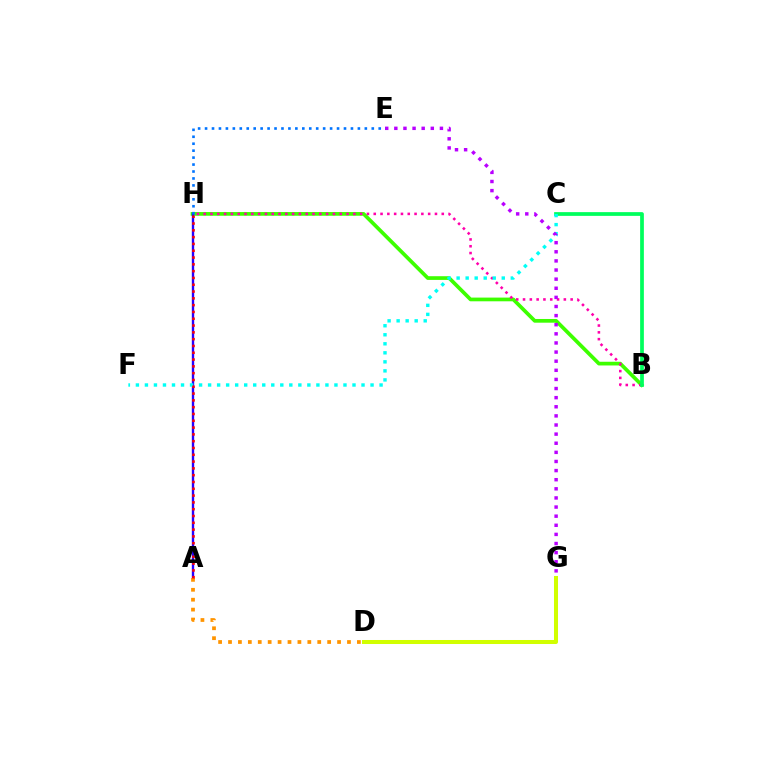{('B', 'H'): [{'color': '#3dff00', 'line_style': 'solid', 'thickness': 2.67}, {'color': '#ff00ac', 'line_style': 'dotted', 'thickness': 1.85}], ('A', 'H'): [{'color': '#2500ff', 'line_style': 'solid', 'thickness': 1.7}, {'color': '#ff0000', 'line_style': 'dotted', 'thickness': 1.85}], ('A', 'D'): [{'color': '#ff9400', 'line_style': 'dotted', 'thickness': 2.69}], ('B', 'C'): [{'color': '#00ff5c', 'line_style': 'solid', 'thickness': 2.69}], ('C', 'F'): [{'color': '#00fff6', 'line_style': 'dotted', 'thickness': 2.45}], ('E', 'G'): [{'color': '#b900ff', 'line_style': 'dotted', 'thickness': 2.48}], ('E', 'H'): [{'color': '#0074ff', 'line_style': 'dotted', 'thickness': 1.89}], ('D', 'G'): [{'color': '#d1ff00', 'line_style': 'solid', 'thickness': 2.89}]}